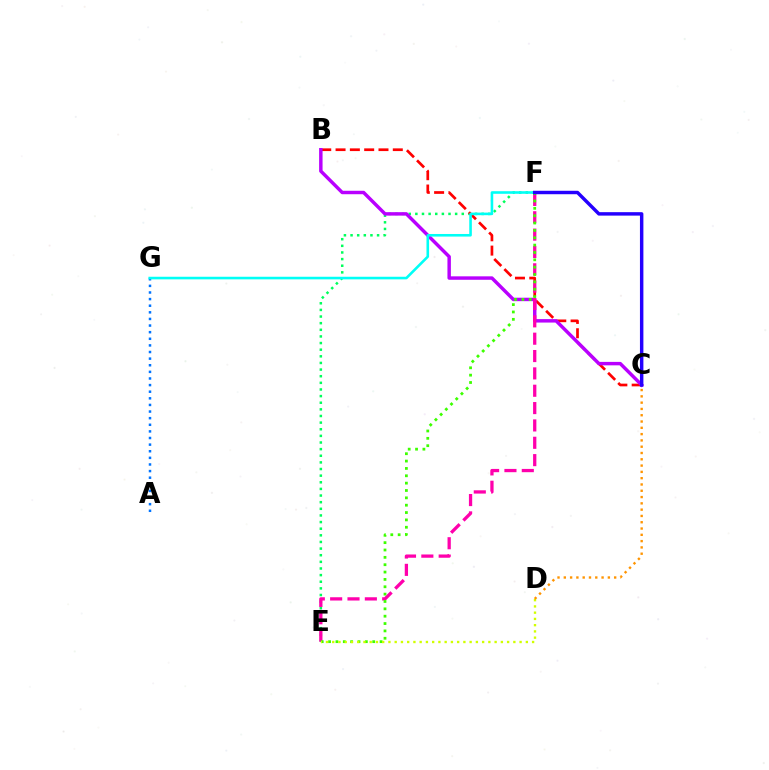{('E', 'F'): [{'color': '#00ff5c', 'line_style': 'dotted', 'thickness': 1.8}, {'color': '#ff00ac', 'line_style': 'dashed', 'thickness': 2.36}, {'color': '#3dff00', 'line_style': 'dotted', 'thickness': 2.0}], ('B', 'C'): [{'color': '#ff0000', 'line_style': 'dashed', 'thickness': 1.94}, {'color': '#b900ff', 'line_style': 'solid', 'thickness': 2.48}], ('A', 'G'): [{'color': '#0074ff', 'line_style': 'dotted', 'thickness': 1.8}], ('F', 'G'): [{'color': '#00fff6', 'line_style': 'solid', 'thickness': 1.87}], ('D', 'E'): [{'color': '#d1ff00', 'line_style': 'dotted', 'thickness': 1.7}], ('C', 'D'): [{'color': '#ff9400', 'line_style': 'dotted', 'thickness': 1.71}], ('C', 'F'): [{'color': '#2500ff', 'line_style': 'solid', 'thickness': 2.48}]}